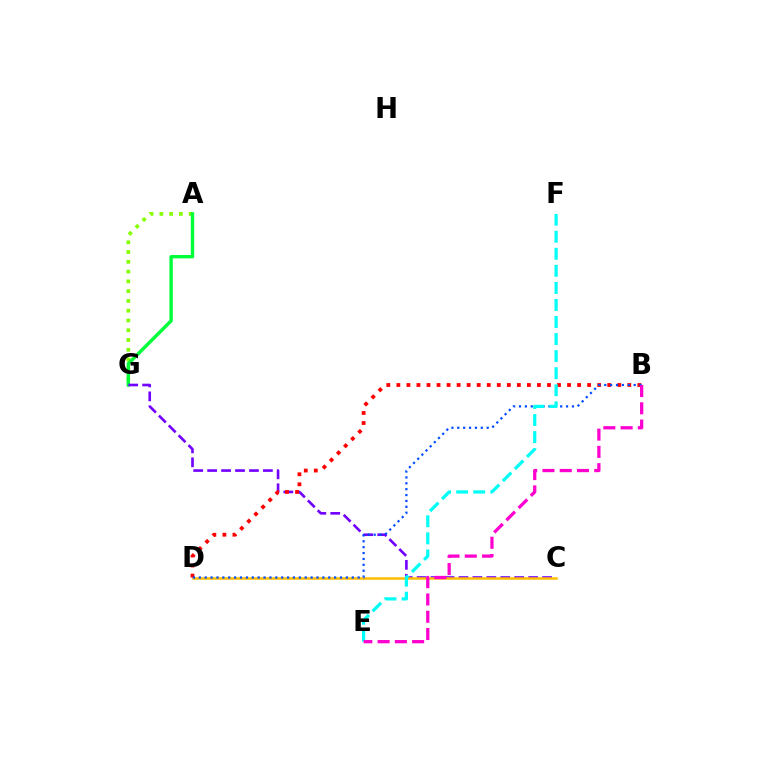{('A', 'G'): [{'color': '#84ff00', 'line_style': 'dotted', 'thickness': 2.66}, {'color': '#00ff39', 'line_style': 'solid', 'thickness': 2.44}], ('C', 'G'): [{'color': '#7200ff', 'line_style': 'dashed', 'thickness': 1.89}], ('C', 'D'): [{'color': '#ffbd00', 'line_style': 'solid', 'thickness': 1.8}], ('B', 'D'): [{'color': '#ff0000', 'line_style': 'dotted', 'thickness': 2.73}, {'color': '#004bff', 'line_style': 'dotted', 'thickness': 1.6}], ('E', 'F'): [{'color': '#00fff6', 'line_style': 'dashed', 'thickness': 2.32}], ('B', 'E'): [{'color': '#ff00cf', 'line_style': 'dashed', 'thickness': 2.35}]}